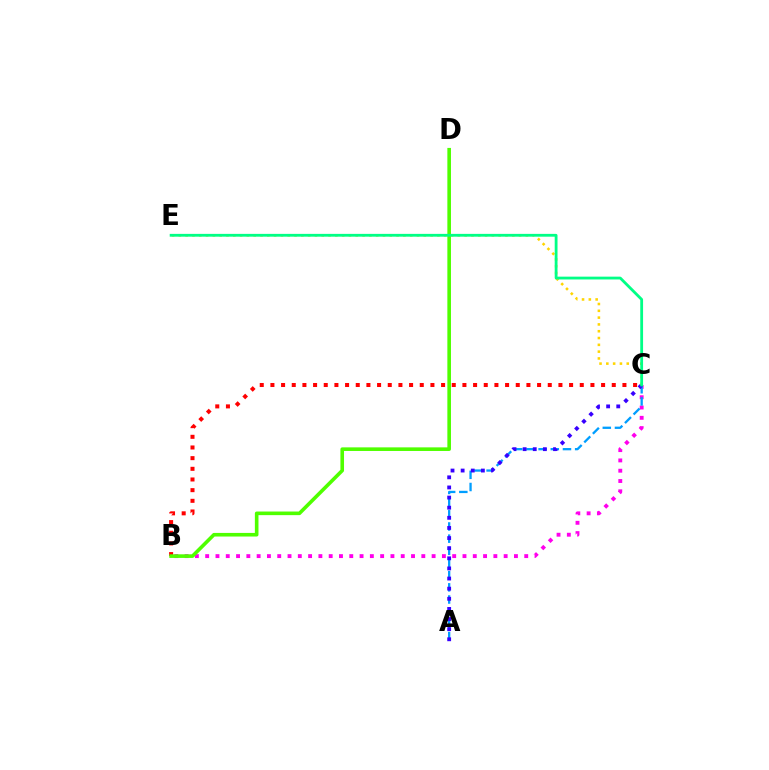{('B', 'C'): [{'color': '#ff00ed', 'line_style': 'dotted', 'thickness': 2.8}, {'color': '#ff0000', 'line_style': 'dotted', 'thickness': 2.9}], ('A', 'C'): [{'color': '#009eff', 'line_style': 'dashed', 'thickness': 1.65}, {'color': '#3700ff', 'line_style': 'dotted', 'thickness': 2.75}], ('C', 'E'): [{'color': '#ffd500', 'line_style': 'dotted', 'thickness': 1.85}, {'color': '#00ff86', 'line_style': 'solid', 'thickness': 2.02}], ('B', 'D'): [{'color': '#4fff00', 'line_style': 'solid', 'thickness': 2.6}]}